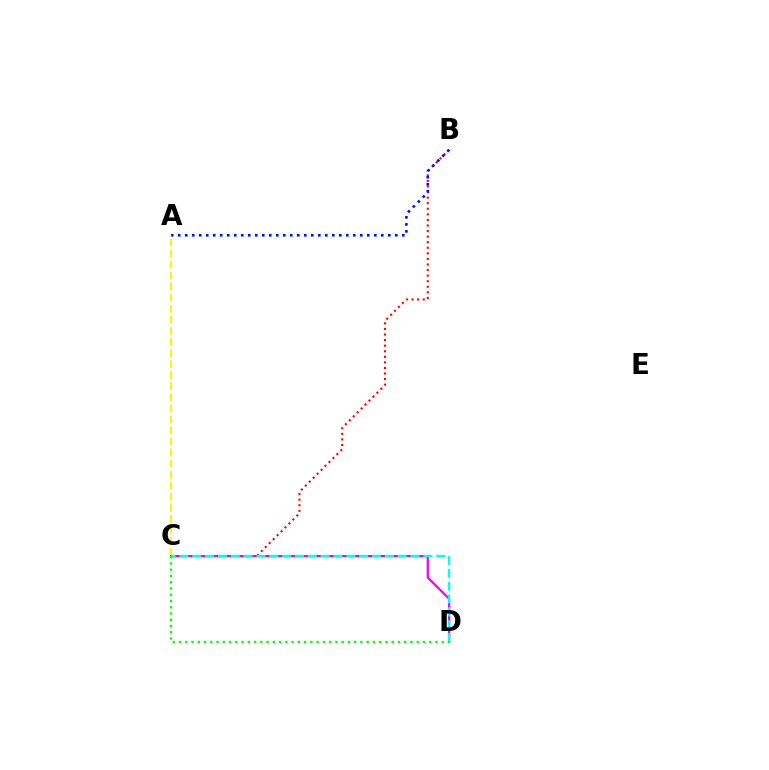{('B', 'C'): [{'color': '#ff0000', 'line_style': 'dotted', 'thickness': 1.51}], ('A', 'C'): [{'color': '#fcf500', 'line_style': 'dashed', 'thickness': 1.5}], ('C', 'D'): [{'color': '#ee00ff', 'line_style': 'solid', 'thickness': 1.6}, {'color': '#00fff6', 'line_style': 'dashed', 'thickness': 1.74}, {'color': '#08ff00', 'line_style': 'dotted', 'thickness': 1.7}], ('A', 'B'): [{'color': '#0010ff', 'line_style': 'dotted', 'thickness': 1.9}]}